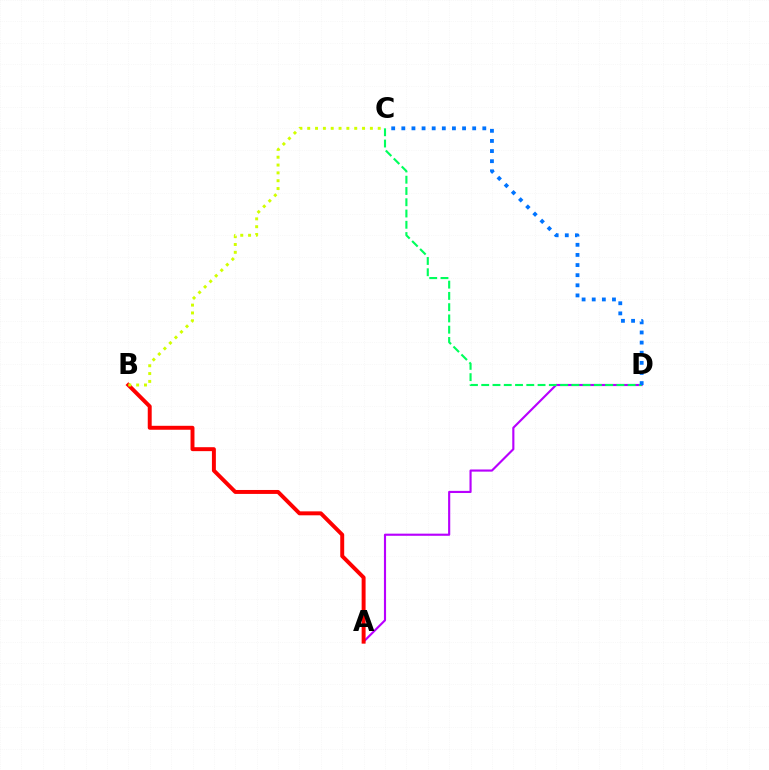{('A', 'D'): [{'color': '#b900ff', 'line_style': 'solid', 'thickness': 1.54}], ('C', 'D'): [{'color': '#00ff5c', 'line_style': 'dashed', 'thickness': 1.53}, {'color': '#0074ff', 'line_style': 'dotted', 'thickness': 2.75}], ('A', 'B'): [{'color': '#ff0000', 'line_style': 'solid', 'thickness': 2.84}], ('B', 'C'): [{'color': '#d1ff00', 'line_style': 'dotted', 'thickness': 2.13}]}